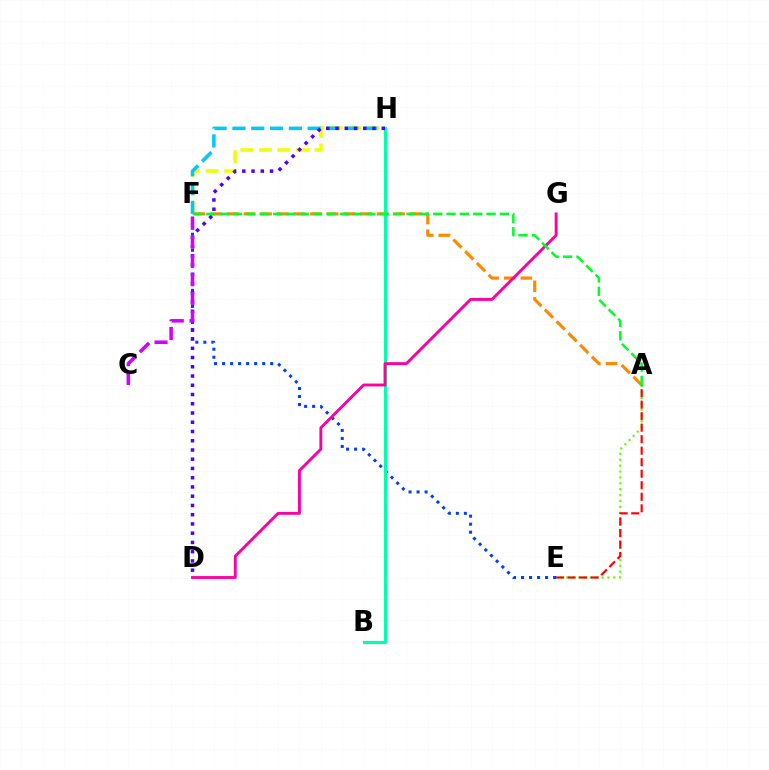{('A', 'E'): [{'color': '#66ff00', 'line_style': 'dotted', 'thickness': 1.6}, {'color': '#ff0000', 'line_style': 'dashed', 'thickness': 1.56}], ('F', 'H'): [{'color': '#eeff00', 'line_style': 'dashed', 'thickness': 2.52}, {'color': '#00c7ff', 'line_style': 'dashed', 'thickness': 2.56}], ('A', 'F'): [{'color': '#ff8800', 'line_style': 'dashed', 'thickness': 2.26}, {'color': '#00ff27', 'line_style': 'dashed', 'thickness': 1.81}], ('E', 'F'): [{'color': '#003fff', 'line_style': 'dotted', 'thickness': 2.18}], ('B', 'H'): [{'color': '#00ffaf', 'line_style': 'solid', 'thickness': 2.25}], ('D', 'H'): [{'color': '#4f00ff', 'line_style': 'dotted', 'thickness': 2.51}], ('C', 'F'): [{'color': '#d600ff', 'line_style': 'dashed', 'thickness': 2.55}], ('D', 'G'): [{'color': '#ff00a0', 'line_style': 'solid', 'thickness': 2.07}]}